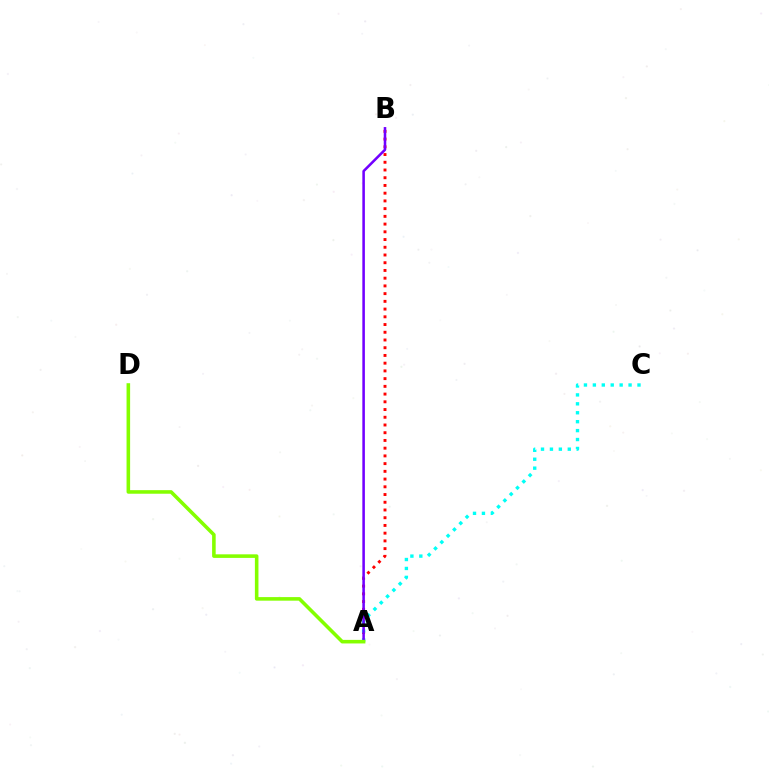{('A', 'B'): [{'color': '#ff0000', 'line_style': 'dotted', 'thickness': 2.1}, {'color': '#7200ff', 'line_style': 'solid', 'thickness': 1.84}], ('A', 'C'): [{'color': '#00fff6', 'line_style': 'dotted', 'thickness': 2.43}], ('A', 'D'): [{'color': '#84ff00', 'line_style': 'solid', 'thickness': 2.57}]}